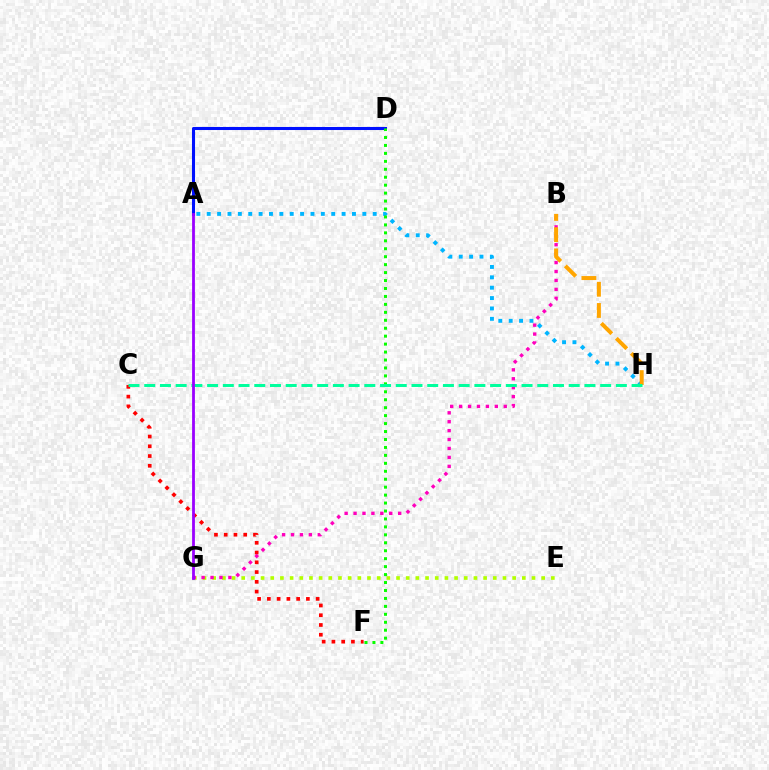{('E', 'G'): [{'color': '#b3ff00', 'line_style': 'dotted', 'thickness': 2.63}], ('C', 'F'): [{'color': '#ff0000', 'line_style': 'dotted', 'thickness': 2.65}], ('A', 'D'): [{'color': '#0010ff', 'line_style': 'solid', 'thickness': 2.2}], ('A', 'H'): [{'color': '#00b5ff', 'line_style': 'dotted', 'thickness': 2.82}], ('D', 'F'): [{'color': '#08ff00', 'line_style': 'dotted', 'thickness': 2.16}], ('B', 'G'): [{'color': '#ff00bd', 'line_style': 'dotted', 'thickness': 2.43}], ('B', 'H'): [{'color': '#ffa500', 'line_style': 'dashed', 'thickness': 2.88}], ('C', 'H'): [{'color': '#00ff9d', 'line_style': 'dashed', 'thickness': 2.14}], ('A', 'G'): [{'color': '#9b00ff', 'line_style': 'solid', 'thickness': 2.02}]}